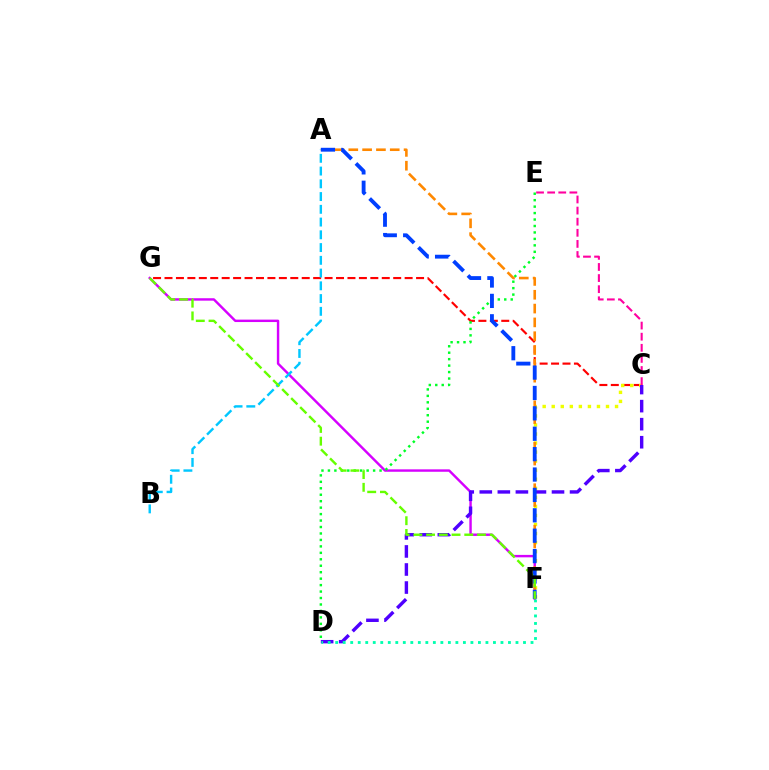{('C', 'G'): [{'color': '#ff0000', 'line_style': 'dashed', 'thickness': 1.55}], ('C', 'F'): [{'color': '#eeff00', 'line_style': 'dotted', 'thickness': 2.46}], ('F', 'G'): [{'color': '#d600ff', 'line_style': 'solid', 'thickness': 1.75}, {'color': '#66ff00', 'line_style': 'dashed', 'thickness': 1.73}], ('D', 'E'): [{'color': '#00ff27', 'line_style': 'dotted', 'thickness': 1.75}], ('A', 'F'): [{'color': '#ff8800', 'line_style': 'dashed', 'thickness': 1.88}, {'color': '#003fff', 'line_style': 'dashed', 'thickness': 2.77}], ('C', 'D'): [{'color': '#4f00ff', 'line_style': 'dashed', 'thickness': 2.45}], ('A', 'B'): [{'color': '#00c7ff', 'line_style': 'dashed', 'thickness': 1.73}], ('D', 'F'): [{'color': '#00ffaf', 'line_style': 'dotted', 'thickness': 2.04}], ('C', 'E'): [{'color': '#ff00a0', 'line_style': 'dashed', 'thickness': 1.51}]}